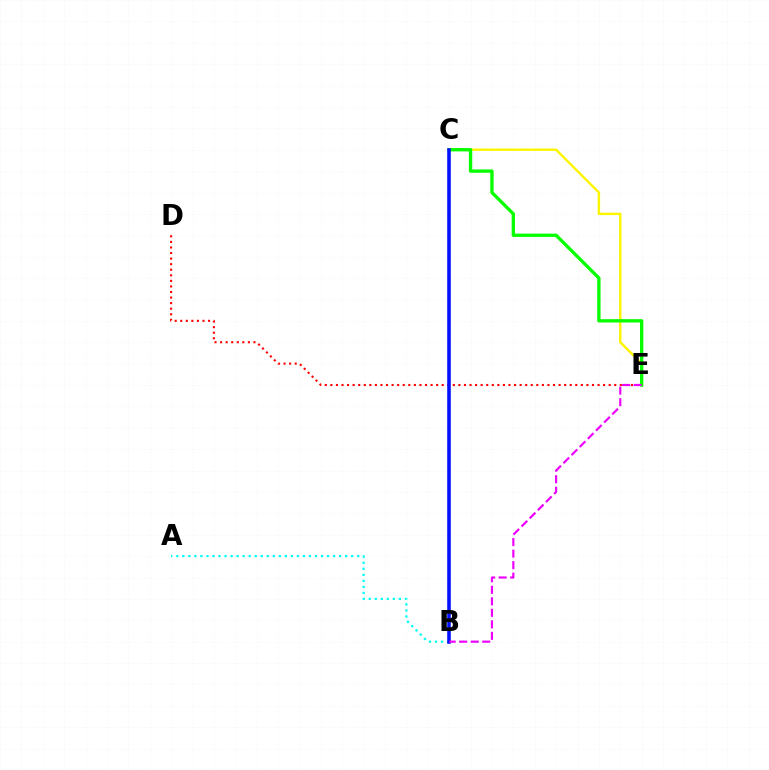{('A', 'B'): [{'color': '#00fff6', 'line_style': 'dotted', 'thickness': 1.64}], ('C', 'E'): [{'color': '#fcf500', 'line_style': 'solid', 'thickness': 1.74}, {'color': '#08ff00', 'line_style': 'solid', 'thickness': 2.41}], ('D', 'E'): [{'color': '#ff0000', 'line_style': 'dotted', 'thickness': 1.51}], ('B', 'C'): [{'color': '#0010ff', 'line_style': 'solid', 'thickness': 2.56}], ('B', 'E'): [{'color': '#ee00ff', 'line_style': 'dashed', 'thickness': 1.56}]}